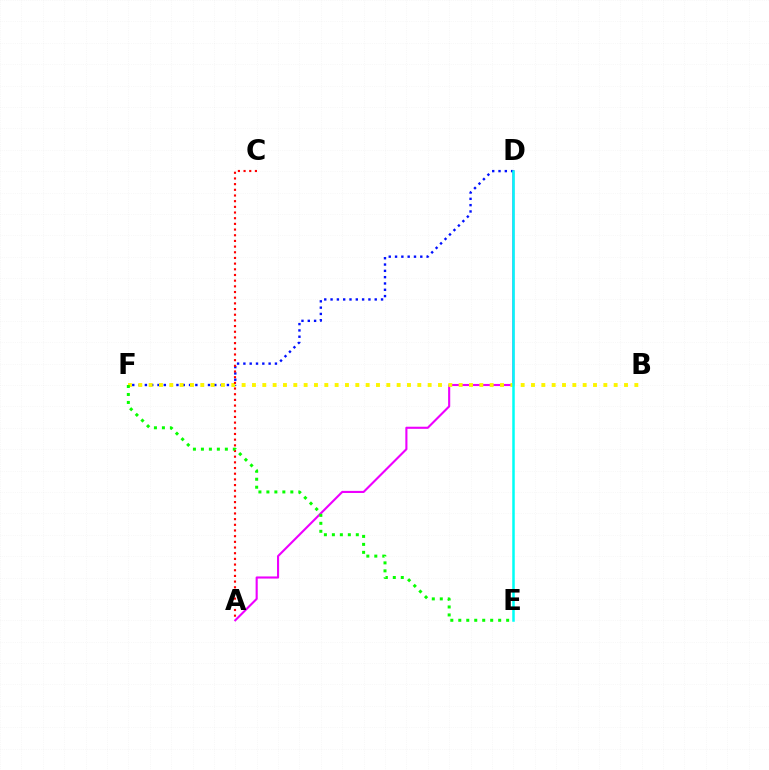{('A', 'D'): [{'color': '#ee00ff', 'line_style': 'solid', 'thickness': 1.52}], ('D', 'F'): [{'color': '#0010ff', 'line_style': 'dotted', 'thickness': 1.71}], ('B', 'F'): [{'color': '#fcf500', 'line_style': 'dotted', 'thickness': 2.81}], ('A', 'C'): [{'color': '#ff0000', 'line_style': 'dotted', 'thickness': 1.54}], ('E', 'F'): [{'color': '#08ff00', 'line_style': 'dotted', 'thickness': 2.17}], ('D', 'E'): [{'color': '#00fff6', 'line_style': 'solid', 'thickness': 1.82}]}